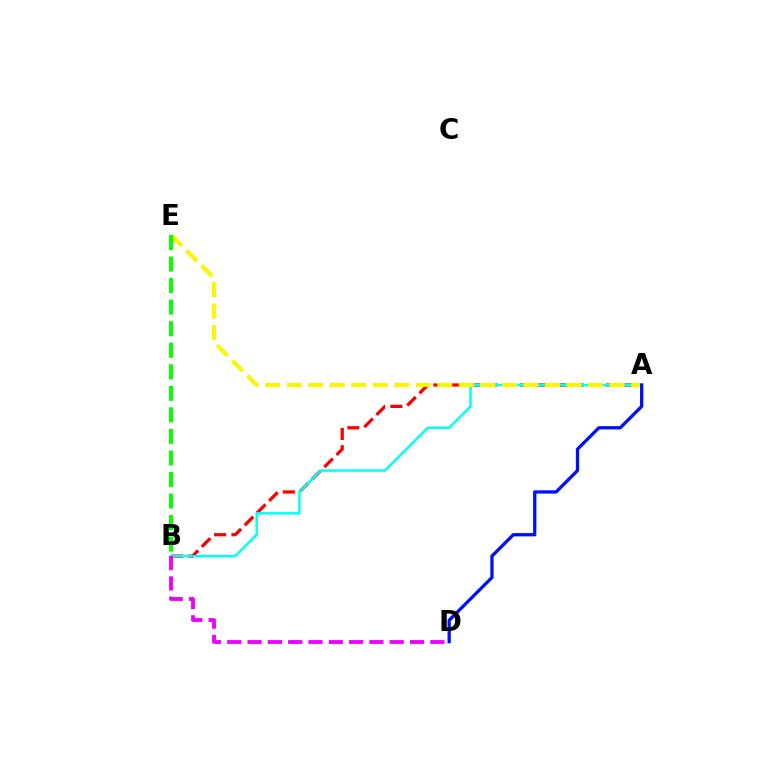{('A', 'B'): [{'color': '#ff0000', 'line_style': 'dashed', 'thickness': 2.35}, {'color': '#00fff6', 'line_style': 'solid', 'thickness': 1.77}], ('A', 'E'): [{'color': '#fcf500', 'line_style': 'dashed', 'thickness': 2.92}], ('A', 'D'): [{'color': '#0010ff', 'line_style': 'solid', 'thickness': 2.36}], ('B', 'E'): [{'color': '#08ff00', 'line_style': 'dashed', 'thickness': 2.93}], ('B', 'D'): [{'color': '#ee00ff', 'line_style': 'dashed', 'thickness': 2.76}]}